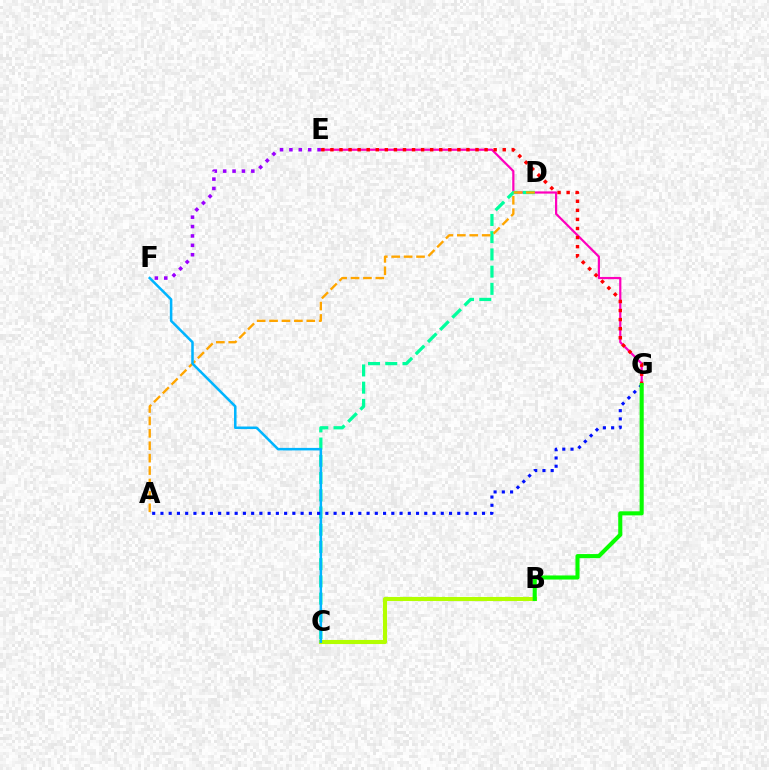{('E', 'G'): [{'color': '#ff00bd', 'line_style': 'solid', 'thickness': 1.59}, {'color': '#ff0000', 'line_style': 'dotted', 'thickness': 2.46}], ('C', 'D'): [{'color': '#00ff9d', 'line_style': 'dashed', 'thickness': 2.34}], ('A', 'D'): [{'color': '#ffa500', 'line_style': 'dashed', 'thickness': 1.69}], ('B', 'C'): [{'color': '#b3ff00', 'line_style': 'solid', 'thickness': 2.95}], ('C', 'F'): [{'color': '#00b5ff', 'line_style': 'solid', 'thickness': 1.83}], ('A', 'G'): [{'color': '#0010ff', 'line_style': 'dotted', 'thickness': 2.24}], ('E', 'F'): [{'color': '#9b00ff', 'line_style': 'dotted', 'thickness': 2.55}], ('B', 'G'): [{'color': '#08ff00', 'line_style': 'solid', 'thickness': 2.94}]}